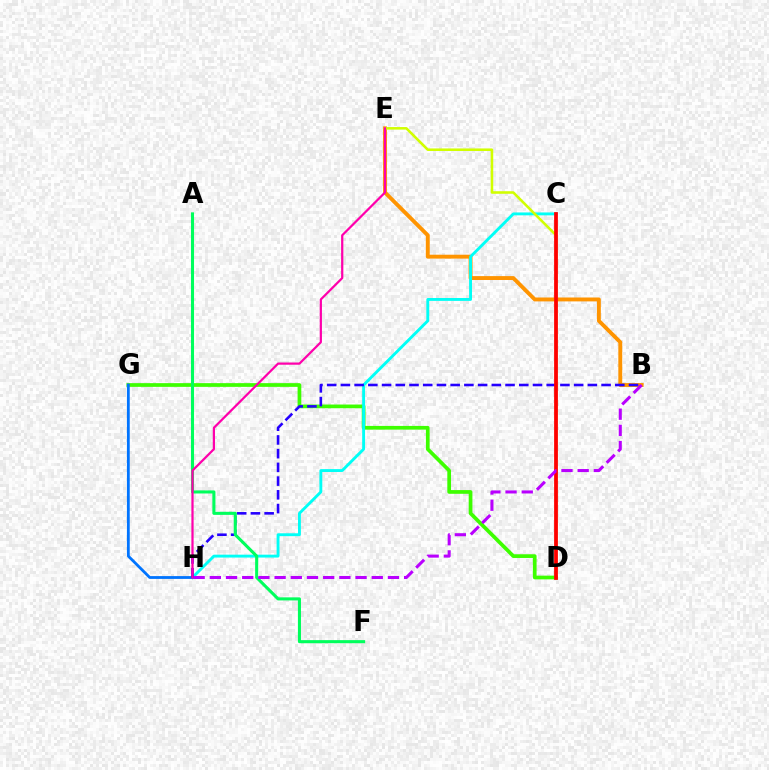{('B', 'E'): [{'color': '#ff9400', 'line_style': 'solid', 'thickness': 2.81}], ('D', 'G'): [{'color': '#3dff00', 'line_style': 'solid', 'thickness': 2.67}], ('C', 'H'): [{'color': '#00fff6', 'line_style': 'solid', 'thickness': 2.07}], ('G', 'H'): [{'color': '#0074ff', 'line_style': 'solid', 'thickness': 2.02}], ('B', 'H'): [{'color': '#2500ff', 'line_style': 'dashed', 'thickness': 1.86}, {'color': '#b900ff', 'line_style': 'dashed', 'thickness': 2.2}], ('A', 'F'): [{'color': '#00ff5c', 'line_style': 'solid', 'thickness': 2.21}], ('D', 'E'): [{'color': '#d1ff00', 'line_style': 'solid', 'thickness': 1.84}], ('C', 'D'): [{'color': '#ff0000', 'line_style': 'solid', 'thickness': 2.71}], ('E', 'H'): [{'color': '#ff00ac', 'line_style': 'solid', 'thickness': 1.6}]}